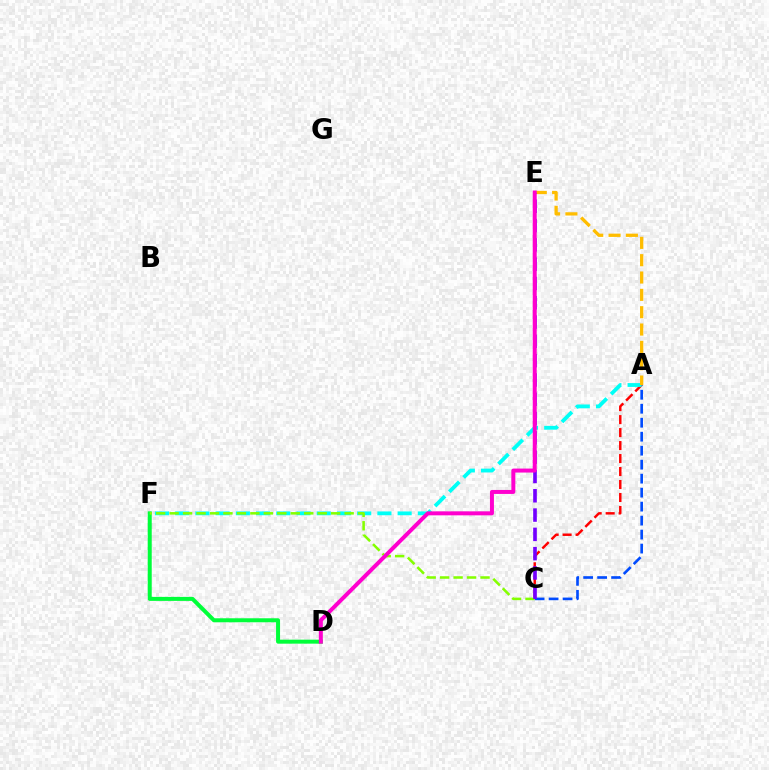{('A', 'C'): [{'color': '#004bff', 'line_style': 'dashed', 'thickness': 1.9}, {'color': '#ff0000', 'line_style': 'dashed', 'thickness': 1.76}], ('D', 'F'): [{'color': '#00ff39', 'line_style': 'solid', 'thickness': 2.88}], ('A', 'F'): [{'color': '#00fff6', 'line_style': 'dashed', 'thickness': 2.75}], ('A', 'E'): [{'color': '#ffbd00', 'line_style': 'dashed', 'thickness': 2.36}], ('C', 'F'): [{'color': '#84ff00', 'line_style': 'dashed', 'thickness': 1.83}], ('C', 'E'): [{'color': '#7200ff', 'line_style': 'dashed', 'thickness': 2.62}], ('D', 'E'): [{'color': '#ff00cf', 'line_style': 'solid', 'thickness': 2.87}]}